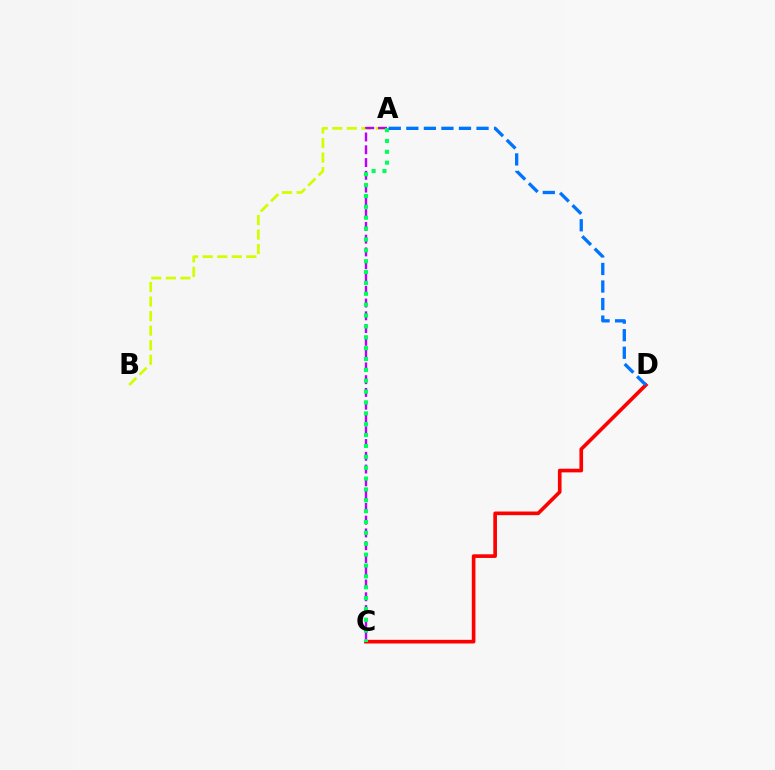{('C', 'D'): [{'color': '#ff0000', 'line_style': 'solid', 'thickness': 2.63}], ('A', 'B'): [{'color': '#d1ff00', 'line_style': 'dashed', 'thickness': 1.98}], ('A', 'C'): [{'color': '#b900ff', 'line_style': 'dashed', 'thickness': 1.73}, {'color': '#00ff5c', 'line_style': 'dotted', 'thickness': 2.95}], ('A', 'D'): [{'color': '#0074ff', 'line_style': 'dashed', 'thickness': 2.38}]}